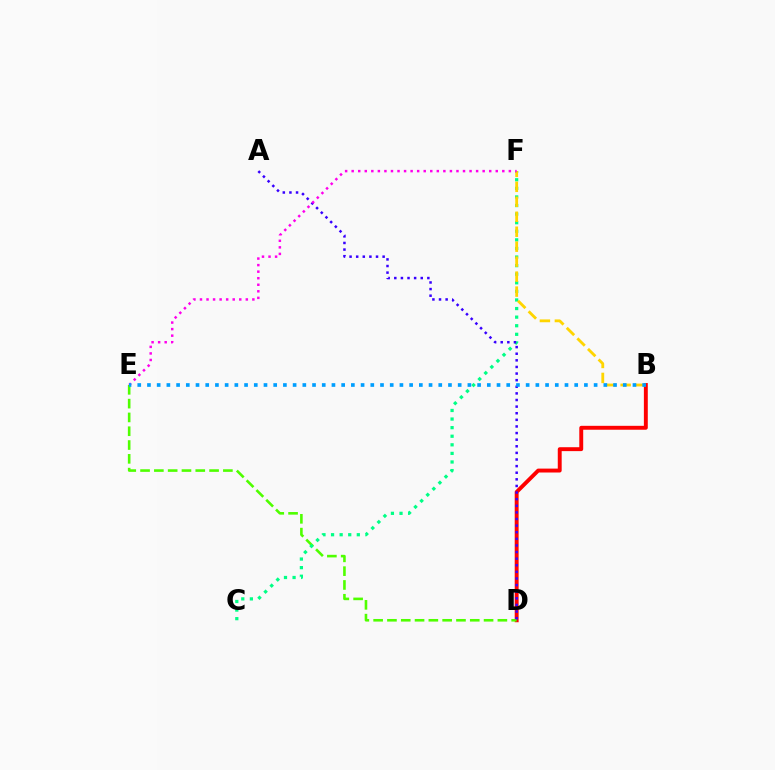{('B', 'D'): [{'color': '#ff0000', 'line_style': 'solid', 'thickness': 2.81}], ('D', 'E'): [{'color': '#4fff00', 'line_style': 'dashed', 'thickness': 1.88}], ('C', 'F'): [{'color': '#00ff86', 'line_style': 'dotted', 'thickness': 2.33}], ('B', 'F'): [{'color': '#ffd500', 'line_style': 'dashed', 'thickness': 2.03}], ('A', 'D'): [{'color': '#3700ff', 'line_style': 'dotted', 'thickness': 1.8}], ('E', 'F'): [{'color': '#ff00ed', 'line_style': 'dotted', 'thickness': 1.78}], ('B', 'E'): [{'color': '#009eff', 'line_style': 'dotted', 'thickness': 2.64}]}